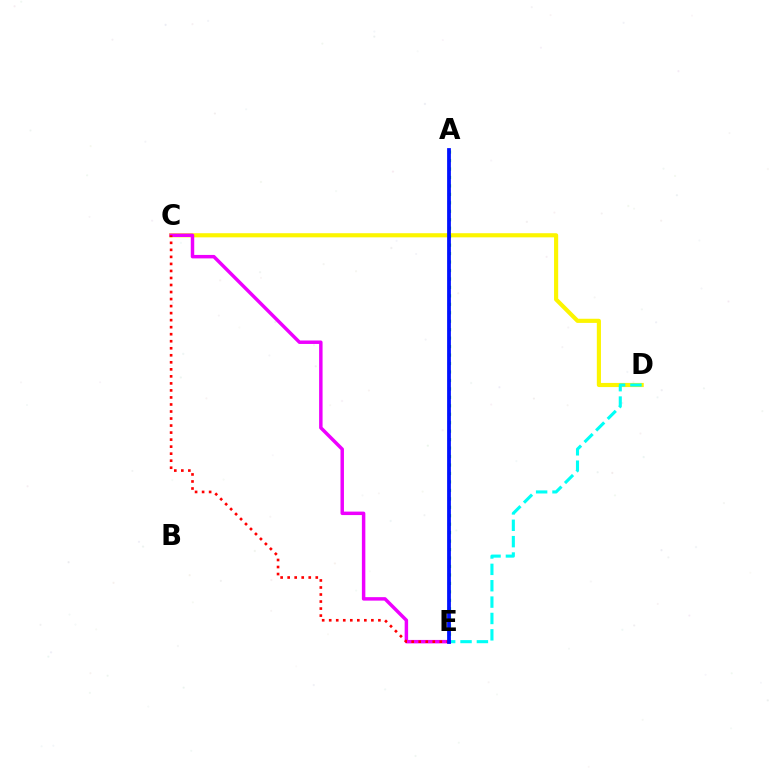{('C', 'D'): [{'color': '#fcf500', 'line_style': 'solid', 'thickness': 2.98}], ('A', 'E'): [{'color': '#08ff00', 'line_style': 'dotted', 'thickness': 2.3}, {'color': '#0010ff', 'line_style': 'solid', 'thickness': 2.72}], ('D', 'E'): [{'color': '#00fff6', 'line_style': 'dashed', 'thickness': 2.22}], ('C', 'E'): [{'color': '#ee00ff', 'line_style': 'solid', 'thickness': 2.49}, {'color': '#ff0000', 'line_style': 'dotted', 'thickness': 1.91}]}